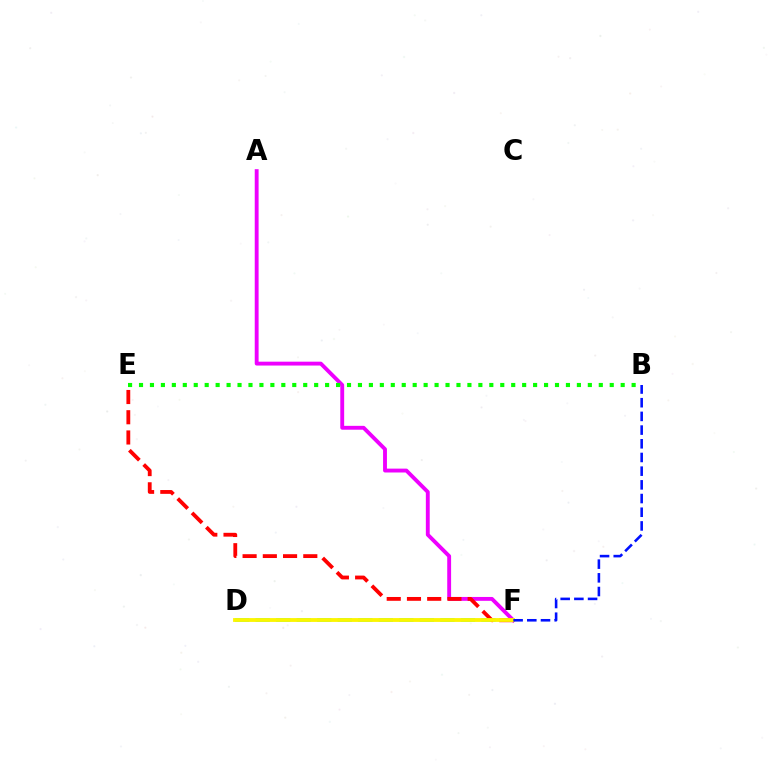{('D', 'F'): [{'color': '#00fff6', 'line_style': 'dashed', 'thickness': 2.79}, {'color': '#fcf500', 'line_style': 'solid', 'thickness': 2.76}], ('A', 'F'): [{'color': '#ee00ff', 'line_style': 'solid', 'thickness': 2.78}], ('E', 'F'): [{'color': '#ff0000', 'line_style': 'dashed', 'thickness': 2.75}], ('B', 'E'): [{'color': '#08ff00', 'line_style': 'dotted', 'thickness': 2.97}], ('B', 'F'): [{'color': '#0010ff', 'line_style': 'dashed', 'thickness': 1.86}]}